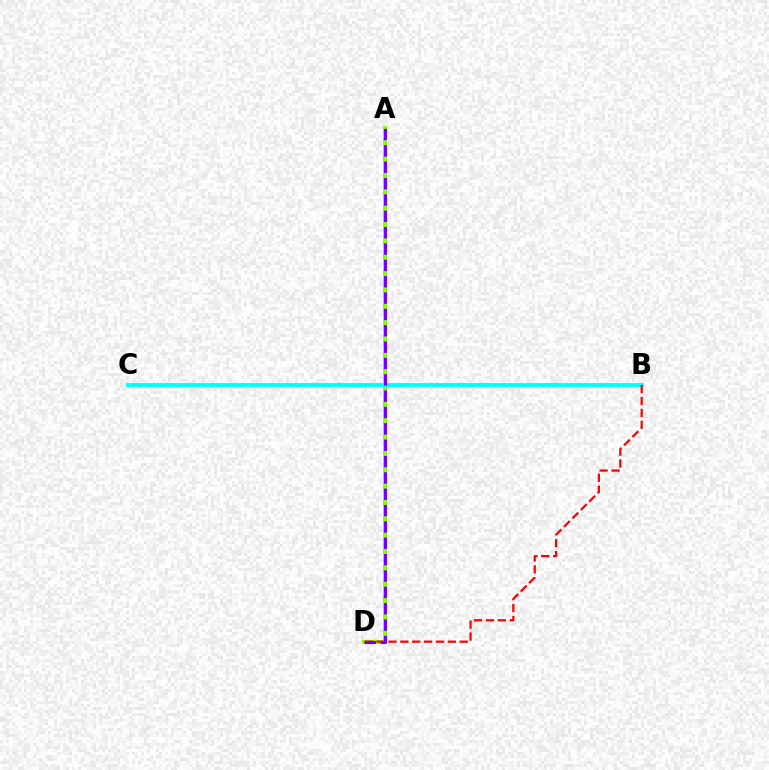{('A', 'D'): [{'color': '#84ff00', 'line_style': 'solid', 'thickness': 2.86}, {'color': '#7200ff', 'line_style': 'dashed', 'thickness': 2.22}], ('B', 'C'): [{'color': '#00fff6', 'line_style': 'solid', 'thickness': 2.77}], ('B', 'D'): [{'color': '#ff0000', 'line_style': 'dashed', 'thickness': 1.61}]}